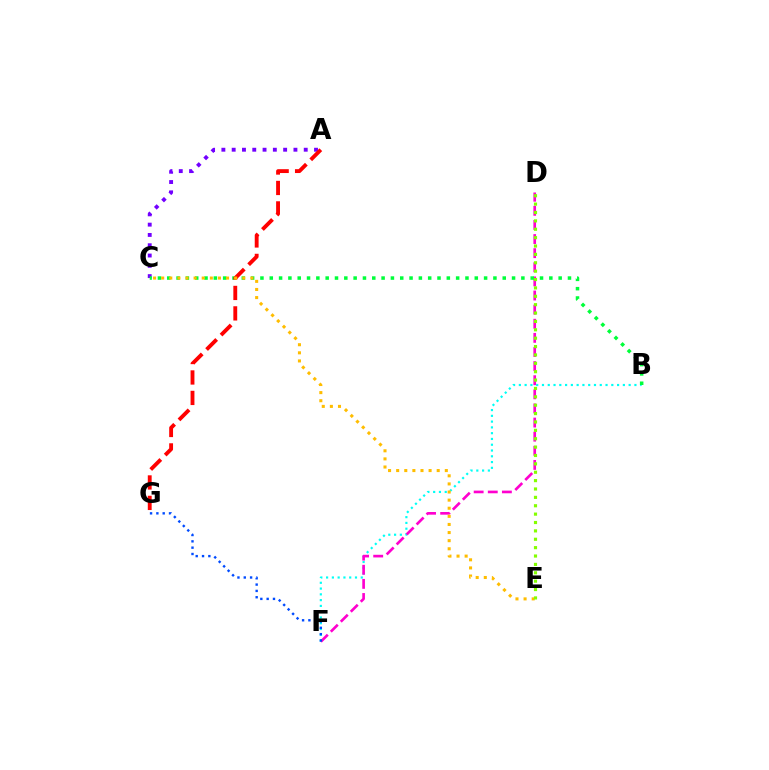{('A', 'C'): [{'color': '#7200ff', 'line_style': 'dotted', 'thickness': 2.8}], ('B', 'F'): [{'color': '#00fff6', 'line_style': 'dotted', 'thickness': 1.57}], ('D', 'F'): [{'color': '#ff00cf', 'line_style': 'dashed', 'thickness': 1.92}], ('B', 'C'): [{'color': '#00ff39', 'line_style': 'dotted', 'thickness': 2.53}], ('A', 'G'): [{'color': '#ff0000', 'line_style': 'dashed', 'thickness': 2.78}], ('F', 'G'): [{'color': '#004bff', 'line_style': 'dotted', 'thickness': 1.72}], ('C', 'E'): [{'color': '#ffbd00', 'line_style': 'dotted', 'thickness': 2.2}], ('D', 'E'): [{'color': '#84ff00', 'line_style': 'dotted', 'thickness': 2.28}]}